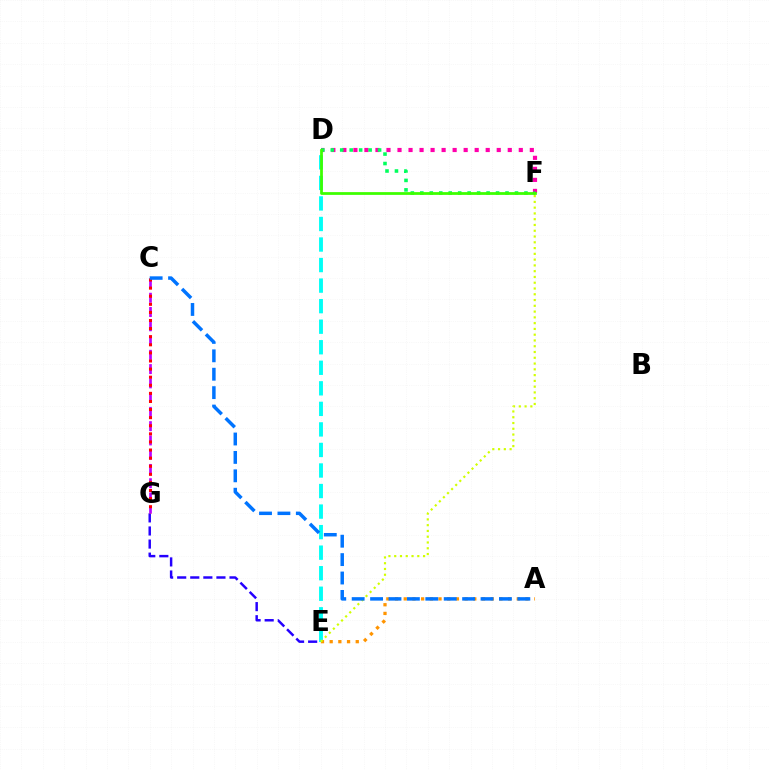{('D', 'E'): [{'color': '#00fff6', 'line_style': 'dashed', 'thickness': 2.79}], ('E', 'G'): [{'color': '#2500ff', 'line_style': 'dashed', 'thickness': 1.78}], ('A', 'E'): [{'color': '#ff9400', 'line_style': 'dotted', 'thickness': 2.36}], ('D', 'F'): [{'color': '#ff00ac', 'line_style': 'dotted', 'thickness': 3.0}, {'color': '#00ff5c', 'line_style': 'dotted', 'thickness': 2.57}, {'color': '#3dff00', 'line_style': 'solid', 'thickness': 1.99}], ('E', 'F'): [{'color': '#d1ff00', 'line_style': 'dotted', 'thickness': 1.57}], ('C', 'G'): [{'color': '#b900ff', 'line_style': 'dashed', 'thickness': 1.94}, {'color': '#ff0000', 'line_style': 'dotted', 'thickness': 2.2}], ('A', 'C'): [{'color': '#0074ff', 'line_style': 'dashed', 'thickness': 2.5}]}